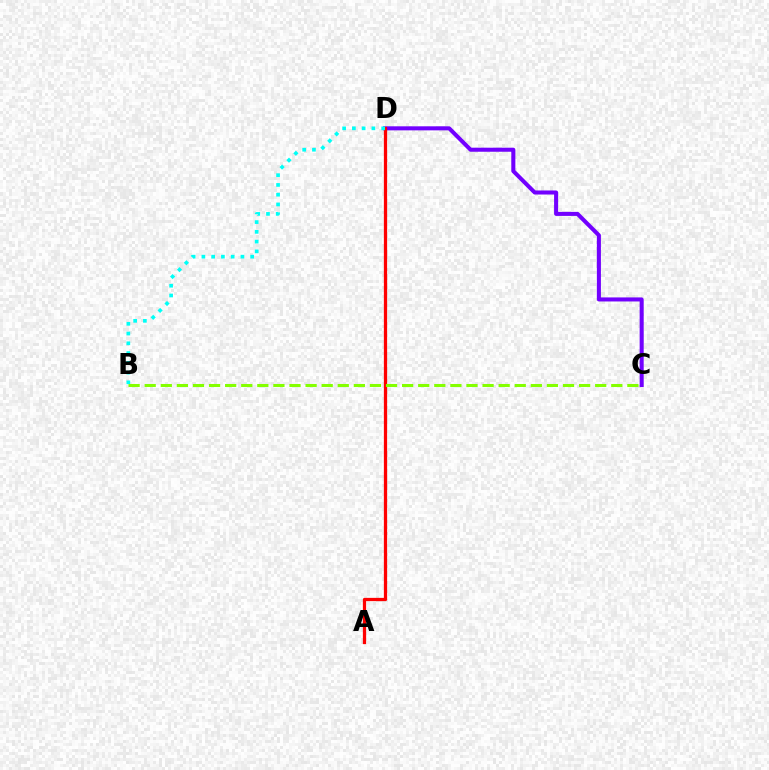{('C', 'D'): [{'color': '#7200ff', 'line_style': 'solid', 'thickness': 2.91}], ('A', 'D'): [{'color': '#ff0000', 'line_style': 'solid', 'thickness': 2.35}], ('B', 'D'): [{'color': '#00fff6', 'line_style': 'dotted', 'thickness': 2.65}], ('B', 'C'): [{'color': '#84ff00', 'line_style': 'dashed', 'thickness': 2.19}]}